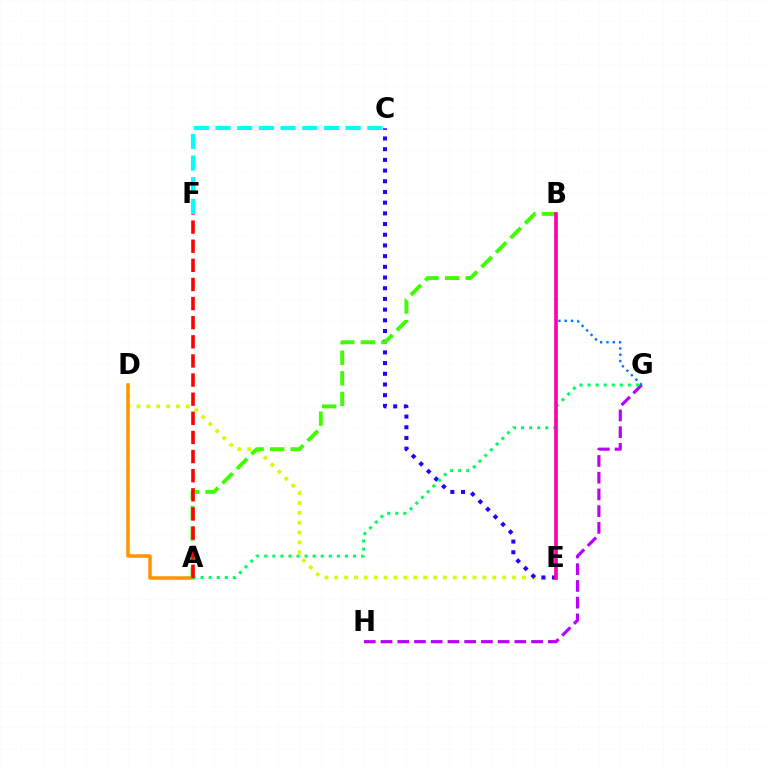{('D', 'E'): [{'color': '#d1ff00', 'line_style': 'dotted', 'thickness': 2.68}], ('G', 'H'): [{'color': '#b900ff', 'line_style': 'dashed', 'thickness': 2.27}], ('C', 'F'): [{'color': '#00fff6', 'line_style': 'dashed', 'thickness': 2.95}], ('A', 'D'): [{'color': '#ff9400', 'line_style': 'solid', 'thickness': 2.53}], ('C', 'E'): [{'color': '#2500ff', 'line_style': 'dotted', 'thickness': 2.91}], ('A', 'B'): [{'color': '#3dff00', 'line_style': 'dashed', 'thickness': 2.79}], ('A', 'G'): [{'color': '#00ff5c', 'line_style': 'dotted', 'thickness': 2.19}], ('B', 'G'): [{'color': '#0074ff', 'line_style': 'dotted', 'thickness': 1.72}], ('A', 'F'): [{'color': '#ff0000', 'line_style': 'dashed', 'thickness': 2.6}], ('B', 'E'): [{'color': '#ff00ac', 'line_style': 'solid', 'thickness': 2.63}]}